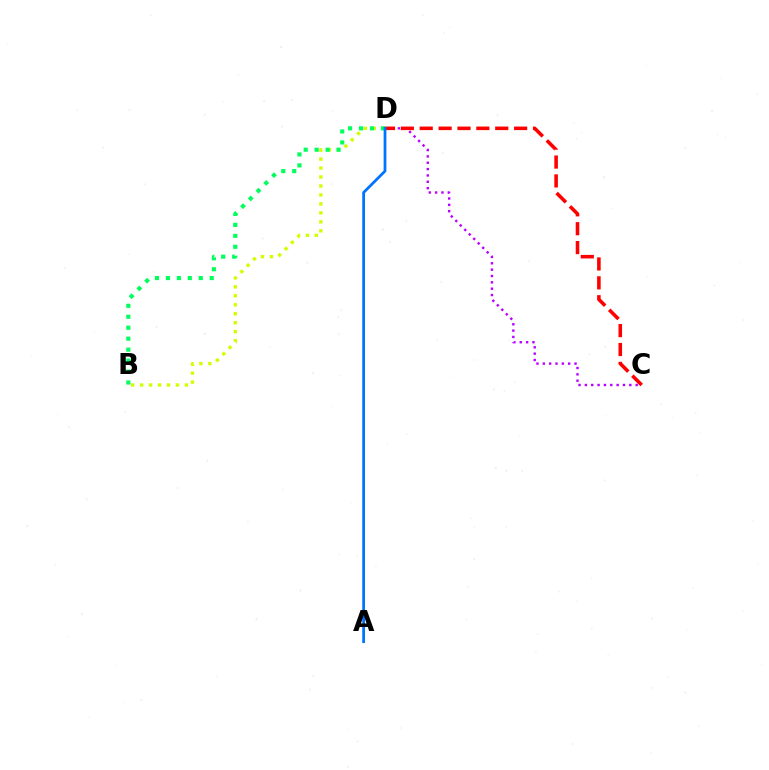{('B', 'D'): [{'color': '#d1ff00', 'line_style': 'dotted', 'thickness': 2.44}, {'color': '#00ff5c', 'line_style': 'dotted', 'thickness': 2.98}], ('C', 'D'): [{'color': '#b900ff', 'line_style': 'dotted', 'thickness': 1.72}, {'color': '#ff0000', 'line_style': 'dashed', 'thickness': 2.57}], ('A', 'D'): [{'color': '#0074ff', 'line_style': 'solid', 'thickness': 1.98}]}